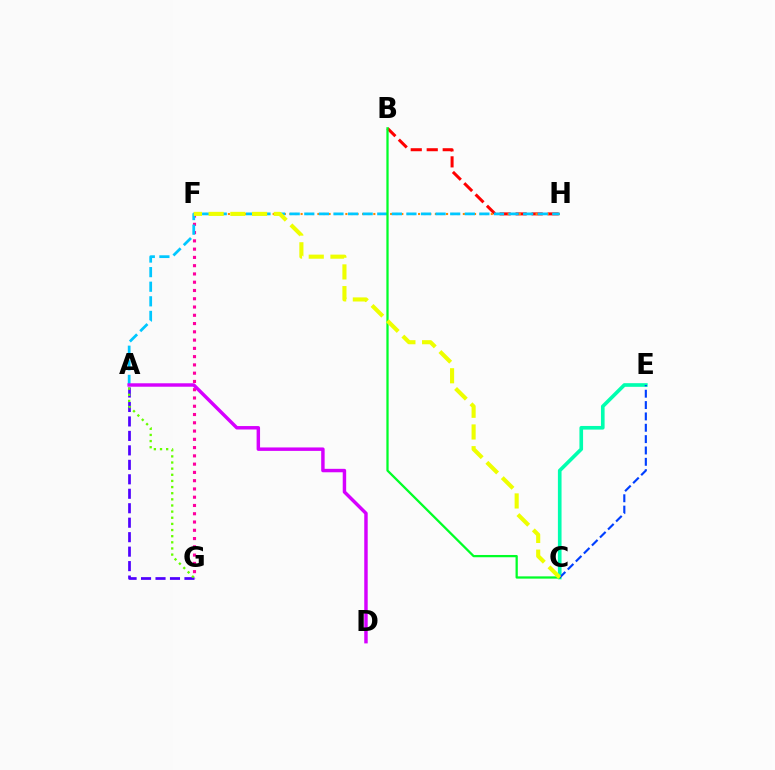{('C', 'E'): [{'color': '#00ffaf', 'line_style': 'solid', 'thickness': 2.62}, {'color': '#003fff', 'line_style': 'dashed', 'thickness': 1.54}], ('B', 'H'): [{'color': '#ff0000', 'line_style': 'dashed', 'thickness': 2.17}], ('F', 'G'): [{'color': '#ff00a0', 'line_style': 'dotted', 'thickness': 2.25}], ('F', 'H'): [{'color': '#ff8800', 'line_style': 'dotted', 'thickness': 1.52}], ('A', 'H'): [{'color': '#00c7ff', 'line_style': 'dashed', 'thickness': 1.98}], ('A', 'G'): [{'color': '#4f00ff', 'line_style': 'dashed', 'thickness': 1.97}, {'color': '#66ff00', 'line_style': 'dotted', 'thickness': 1.67}], ('B', 'C'): [{'color': '#00ff27', 'line_style': 'solid', 'thickness': 1.63}], ('C', 'F'): [{'color': '#eeff00', 'line_style': 'dashed', 'thickness': 2.95}], ('A', 'D'): [{'color': '#d600ff', 'line_style': 'solid', 'thickness': 2.48}]}